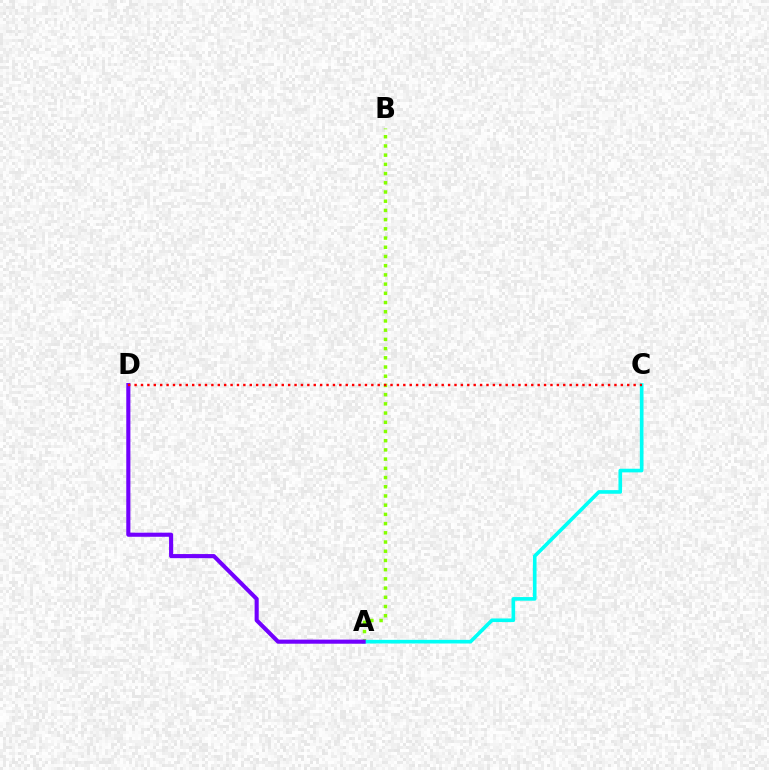{('A', 'B'): [{'color': '#84ff00', 'line_style': 'dotted', 'thickness': 2.5}], ('A', 'C'): [{'color': '#00fff6', 'line_style': 'solid', 'thickness': 2.62}], ('A', 'D'): [{'color': '#7200ff', 'line_style': 'solid', 'thickness': 2.95}], ('C', 'D'): [{'color': '#ff0000', 'line_style': 'dotted', 'thickness': 1.74}]}